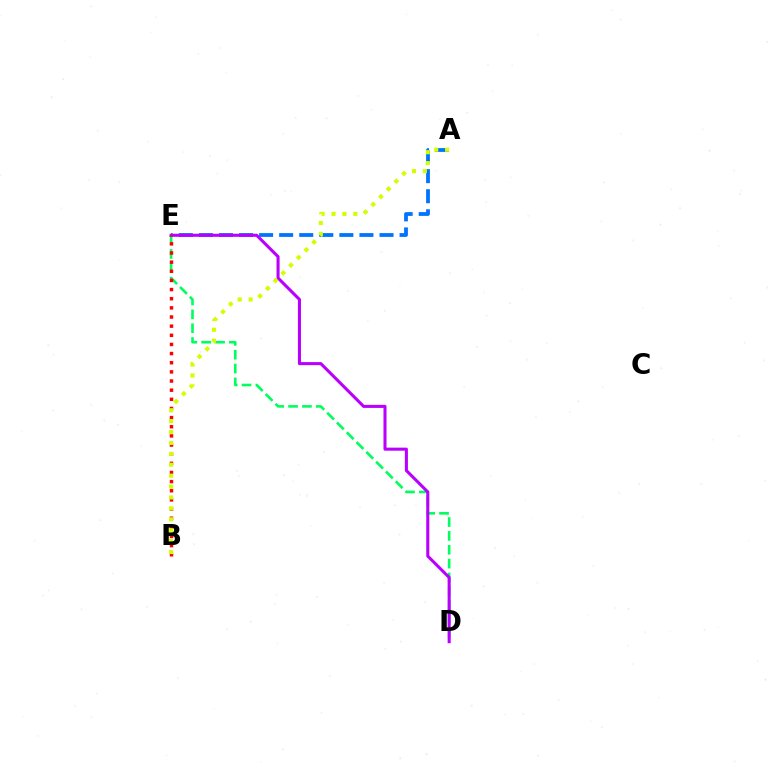{('A', 'E'): [{'color': '#0074ff', 'line_style': 'dashed', 'thickness': 2.73}], ('D', 'E'): [{'color': '#00ff5c', 'line_style': 'dashed', 'thickness': 1.88}, {'color': '#b900ff', 'line_style': 'solid', 'thickness': 2.2}], ('B', 'E'): [{'color': '#ff0000', 'line_style': 'dotted', 'thickness': 2.48}], ('A', 'B'): [{'color': '#d1ff00', 'line_style': 'dotted', 'thickness': 2.96}]}